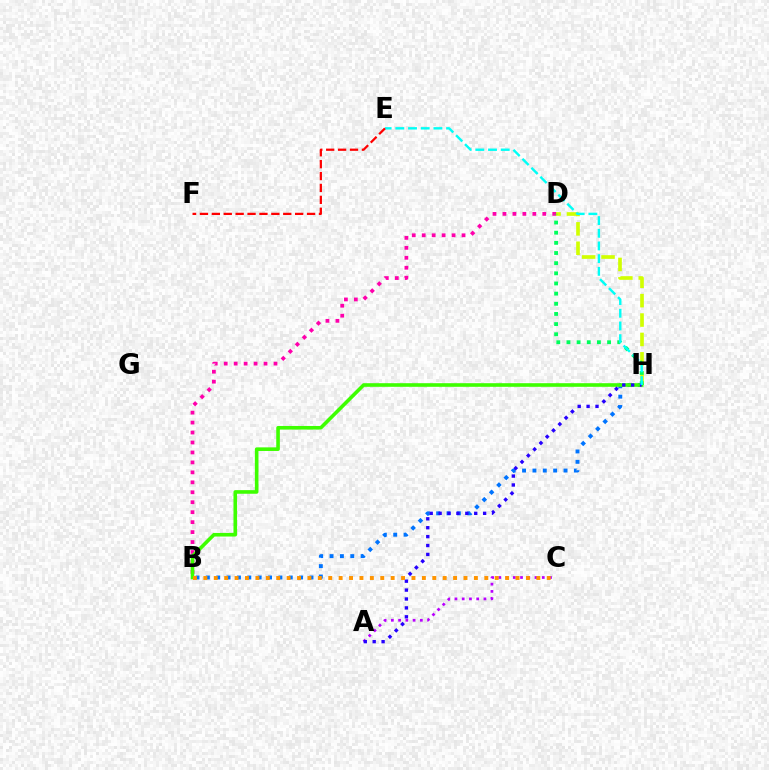{('A', 'C'): [{'color': '#b900ff', 'line_style': 'dotted', 'thickness': 1.97}], ('D', 'H'): [{'color': '#d1ff00', 'line_style': 'dashed', 'thickness': 2.64}, {'color': '#00ff5c', 'line_style': 'dotted', 'thickness': 2.76}], ('B', 'H'): [{'color': '#0074ff', 'line_style': 'dotted', 'thickness': 2.82}, {'color': '#3dff00', 'line_style': 'solid', 'thickness': 2.6}], ('B', 'D'): [{'color': '#ff00ac', 'line_style': 'dotted', 'thickness': 2.71}], ('A', 'H'): [{'color': '#2500ff', 'line_style': 'dotted', 'thickness': 2.42}], ('E', 'H'): [{'color': '#00fff6', 'line_style': 'dashed', 'thickness': 1.72}], ('E', 'F'): [{'color': '#ff0000', 'line_style': 'dashed', 'thickness': 1.62}], ('B', 'C'): [{'color': '#ff9400', 'line_style': 'dotted', 'thickness': 2.83}]}